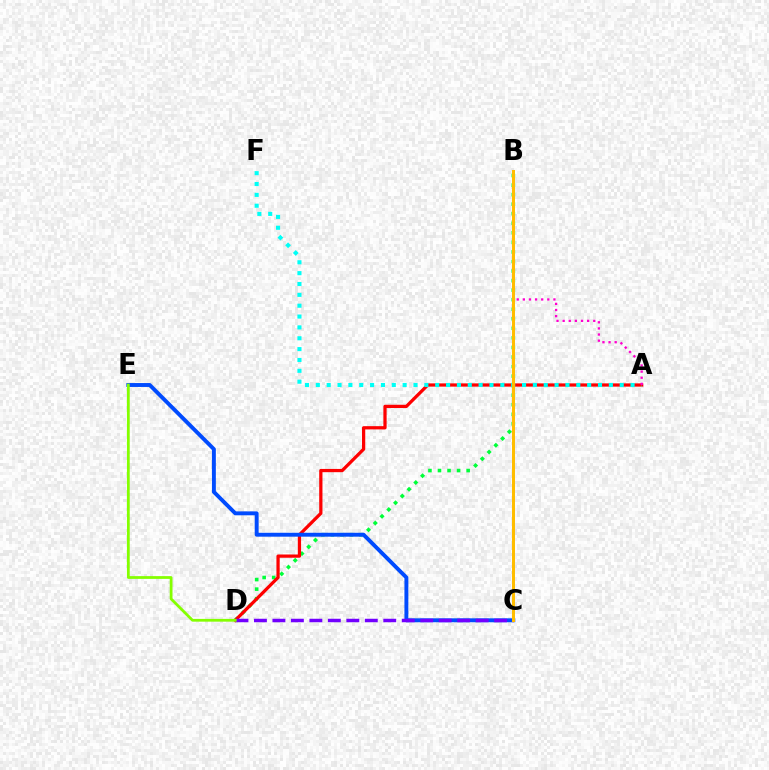{('B', 'D'): [{'color': '#00ff39', 'line_style': 'dotted', 'thickness': 2.59}], ('A', 'D'): [{'color': '#ff0000', 'line_style': 'solid', 'thickness': 2.34}], ('A', 'F'): [{'color': '#00fff6', 'line_style': 'dotted', 'thickness': 2.95}], ('C', 'E'): [{'color': '#004bff', 'line_style': 'solid', 'thickness': 2.82}], ('A', 'B'): [{'color': '#ff00cf', 'line_style': 'dotted', 'thickness': 1.66}], ('C', 'D'): [{'color': '#7200ff', 'line_style': 'dashed', 'thickness': 2.51}], ('D', 'E'): [{'color': '#84ff00', 'line_style': 'solid', 'thickness': 1.99}], ('B', 'C'): [{'color': '#ffbd00', 'line_style': 'solid', 'thickness': 2.16}]}